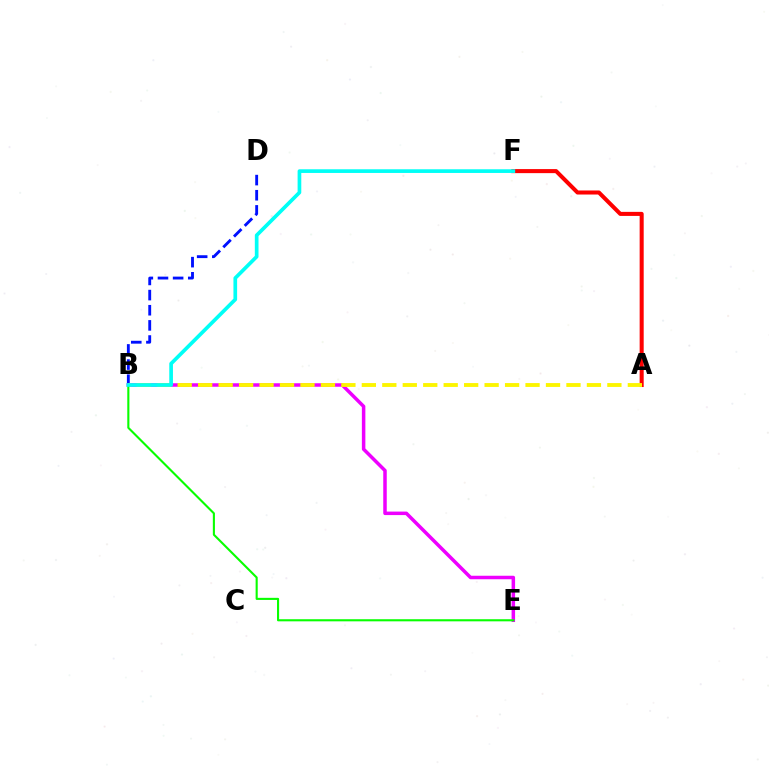{('A', 'F'): [{'color': '#ff0000', 'line_style': 'solid', 'thickness': 2.91}], ('B', 'D'): [{'color': '#0010ff', 'line_style': 'dashed', 'thickness': 2.06}], ('B', 'E'): [{'color': '#ee00ff', 'line_style': 'solid', 'thickness': 2.52}, {'color': '#08ff00', 'line_style': 'solid', 'thickness': 1.52}], ('A', 'B'): [{'color': '#fcf500', 'line_style': 'dashed', 'thickness': 2.78}], ('B', 'F'): [{'color': '#00fff6', 'line_style': 'solid', 'thickness': 2.65}]}